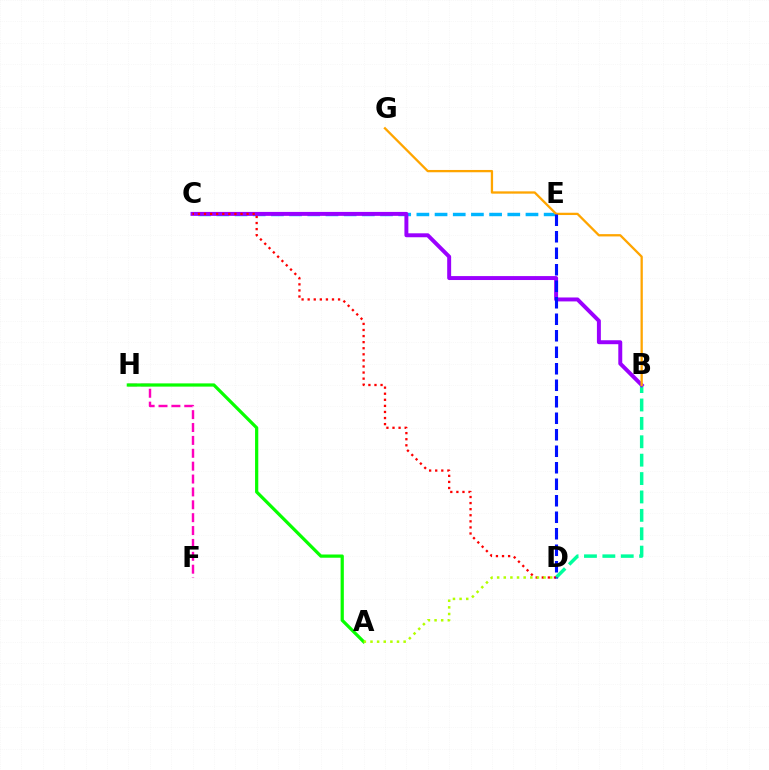{('F', 'H'): [{'color': '#ff00bd', 'line_style': 'dashed', 'thickness': 1.75}], ('C', 'E'): [{'color': '#00b5ff', 'line_style': 'dashed', 'thickness': 2.47}], ('B', 'D'): [{'color': '#00ff9d', 'line_style': 'dashed', 'thickness': 2.5}], ('B', 'C'): [{'color': '#9b00ff', 'line_style': 'solid', 'thickness': 2.84}], ('B', 'G'): [{'color': '#ffa500', 'line_style': 'solid', 'thickness': 1.65}], ('A', 'H'): [{'color': '#08ff00', 'line_style': 'solid', 'thickness': 2.32}], ('C', 'D'): [{'color': '#ff0000', 'line_style': 'dotted', 'thickness': 1.65}], ('A', 'D'): [{'color': '#b3ff00', 'line_style': 'dotted', 'thickness': 1.8}], ('D', 'E'): [{'color': '#0010ff', 'line_style': 'dashed', 'thickness': 2.24}]}